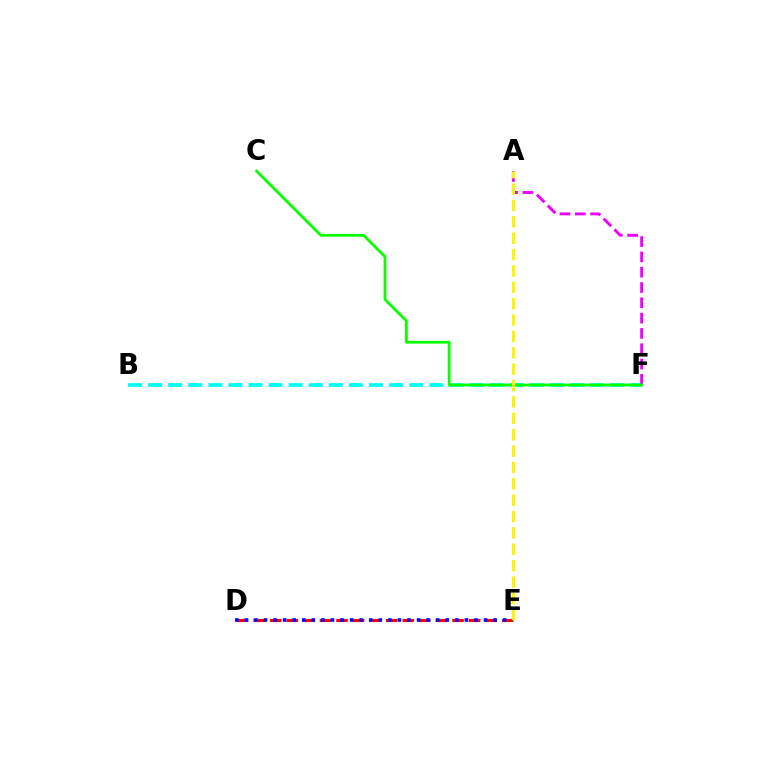{('B', 'F'): [{'color': '#00fff6', 'line_style': 'dashed', 'thickness': 2.73}], ('A', 'F'): [{'color': '#ee00ff', 'line_style': 'dashed', 'thickness': 2.08}], ('D', 'E'): [{'color': '#ff0000', 'line_style': 'dashed', 'thickness': 2.25}, {'color': '#0010ff', 'line_style': 'dotted', 'thickness': 2.6}], ('C', 'F'): [{'color': '#08ff00', 'line_style': 'solid', 'thickness': 2.01}], ('A', 'E'): [{'color': '#fcf500', 'line_style': 'dashed', 'thickness': 2.22}]}